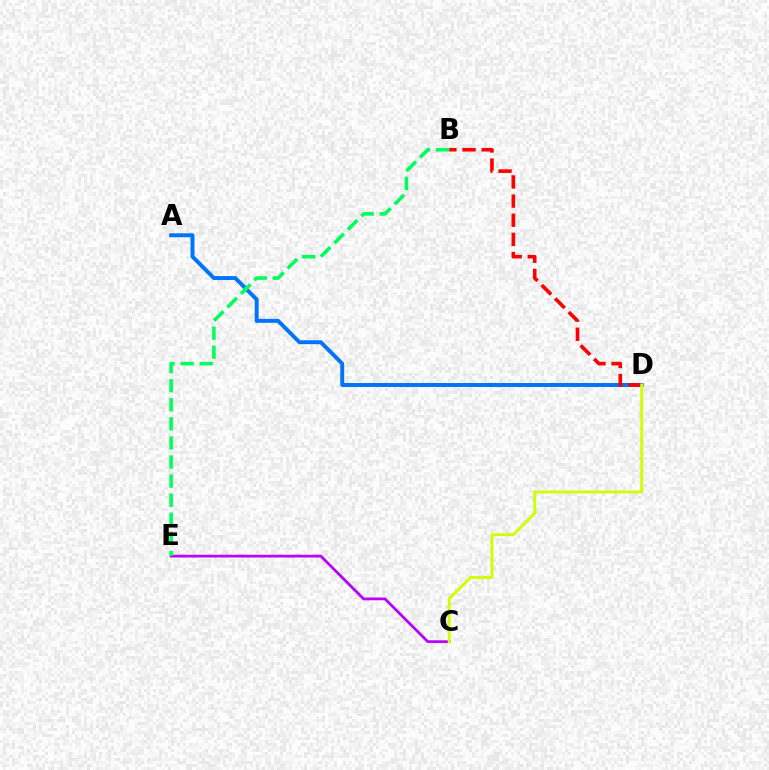{('C', 'E'): [{'color': '#b900ff', 'line_style': 'solid', 'thickness': 1.99}], ('A', 'D'): [{'color': '#0074ff', 'line_style': 'solid', 'thickness': 2.83}], ('B', 'D'): [{'color': '#ff0000', 'line_style': 'dashed', 'thickness': 2.6}], ('C', 'D'): [{'color': '#d1ff00', 'line_style': 'solid', 'thickness': 2.06}], ('B', 'E'): [{'color': '#00ff5c', 'line_style': 'dashed', 'thickness': 2.59}]}